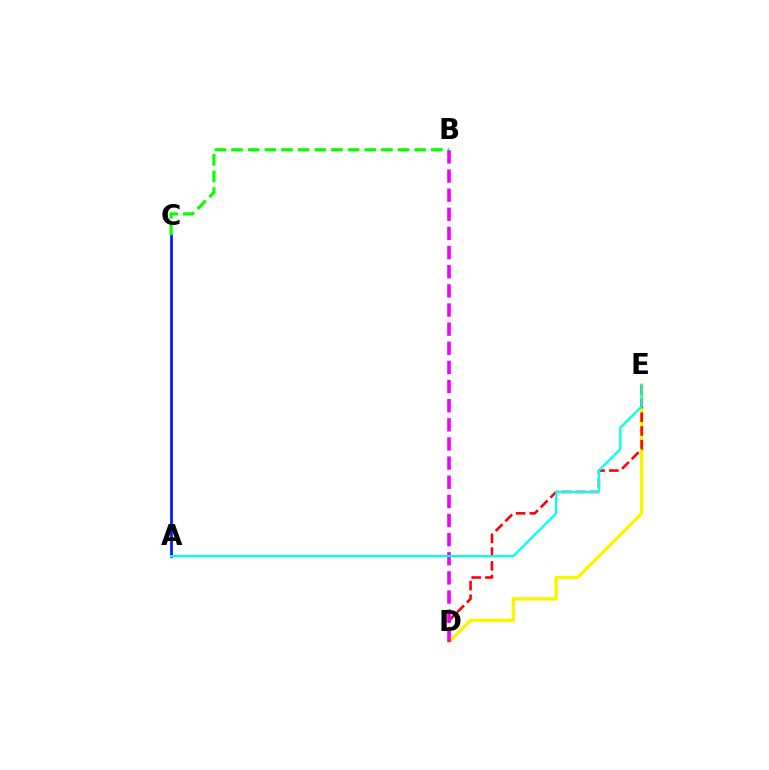{('A', 'C'): [{'color': '#0010ff', 'line_style': 'solid', 'thickness': 1.92}], ('B', 'C'): [{'color': '#08ff00', 'line_style': 'dashed', 'thickness': 2.26}], ('D', 'E'): [{'color': '#fcf500', 'line_style': 'solid', 'thickness': 2.45}, {'color': '#ff0000', 'line_style': 'dashed', 'thickness': 1.86}], ('B', 'D'): [{'color': '#ee00ff', 'line_style': 'dashed', 'thickness': 2.6}], ('A', 'E'): [{'color': '#00fff6', 'line_style': 'solid', 'thickness': 1.64}]}